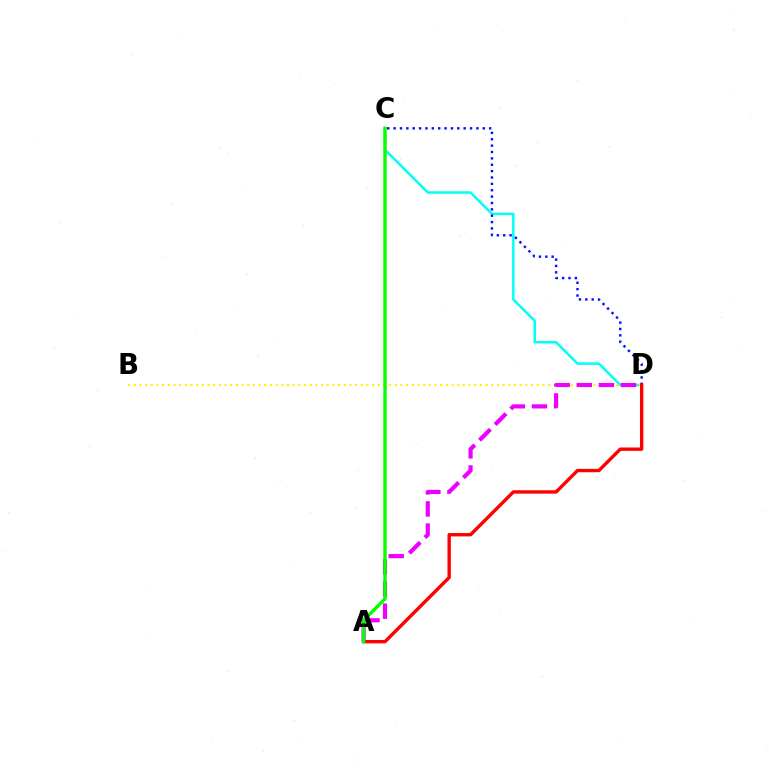{('C', 'D'): [{'color': '#00fff6', 'line_style': 'solid', 'thickness': 1.78}, {'color': '#0010ff', 'line_style': 'dotted', 'thickness': 1.73}], ('B', 'D'): [{'color': '#fcf500', 'line_style': 'dotted', 'thickness': 1.54}], ('A', 'D'): [{'color': '#ee00ff', 'line_style': 'dashed', 'thickness': 3.0}, {'color': '#ff0000', 'line_style': 'solid', 'thickness': 2.43}], ('A', 'C'): [{'color': '#08ff00', 'line_style': 'solid', 'thickness': 2.46}]}